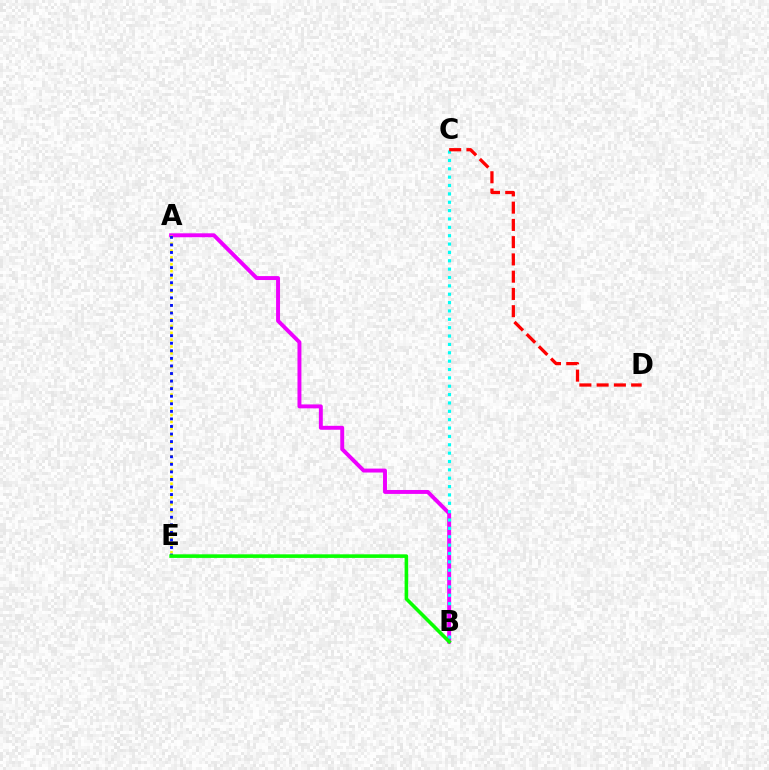{('A', 'B'): [{'color': '#ee00ff', 'line_style': 'solid', 'thickness': 2.83}], ('A', 'E'): [{'color': '#fcf500', 'line_style': 'dotted', 'thickness': 1.86}, {'color': '#0010ff', 'line_style': 'dotted', 'thickness': 2.06}], ('B', 'C'): [{'color': '#00fff6', 'line_style': 'dotted', 'thickness': 2.27}], ('C', 'D'): [{'color': '#ff0000', 'line_style': 'dashed', 'thickness': 2.34}], ('B', 'E'): [{'color': '#08ff00', 'line_style': 'solid', 'thickness': 2.59}]}